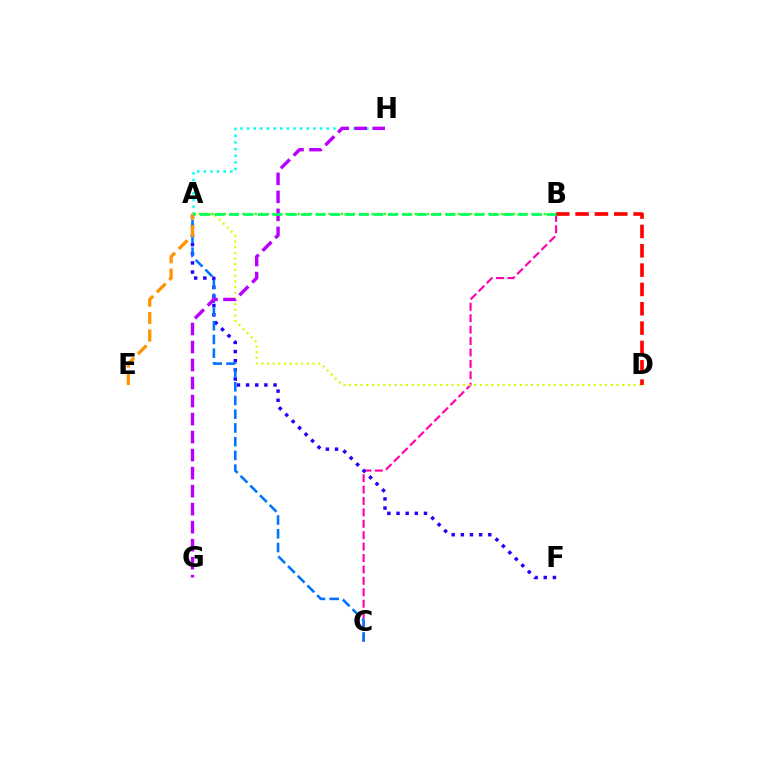{('A', 'H'): [{'color': '#00fff6', 'line_style': 'dotted', 'thickness': 1.8}], ('B', 'C'): [{'color': '#ff00ac', 'line_style': 'dashed', 'thickness': 1.55}], ('A', 'F'): [{'color': '#2500ff', 'line_style': 'dotted', 'thickness': 2.49}], ('A', 'D'): [{'color': '#d1ff00', 'line_style': 'dotted', 'thickness': 1.55}], ('A', 'B'): [{'color': '#3dff00', 'line_style': 'dotted', 'thickness': 1.67}, {'color': '#00ff5c', 'line_style': 'dashed', 'thickness': 1.96}], ('A', 'C'): [{'color': '#0074ff', 'line_style': 'dashed', 'thickness': 1.87}], ('B', 'D'): [{'color': '#ff0000', 'line_style': 'dashed', 'thickness': 2.63}], ('G', 'H'): [{'color': '#b900ff', 'line_style': 'dashed', 'thickness': 2.45}], ('A', 'E'): [{'color': '#ff9400', 'line_style': 'dashed', 'thickness': 2.37}]}